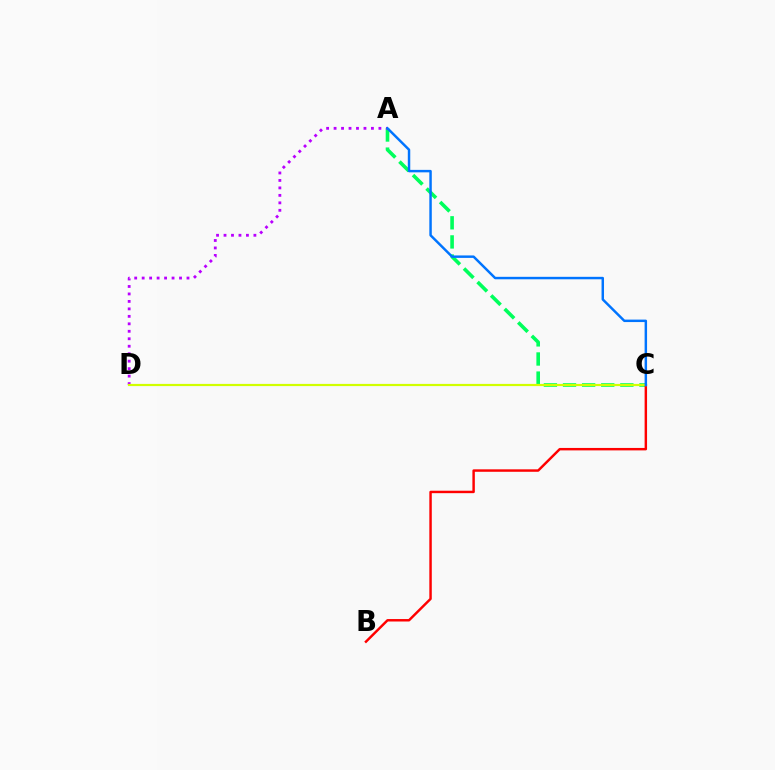{('A', 'C'): [{'color': '#00ff5c', 'line_style': 'dashed', 'thickness': 2.6}, {'color': '#0074ff', 'line_style': 'solid', 'thickness': 1.77}], ('B', 'C'): [{'color': '#ff0000', 'line_style': 'solid', 'thickness': 1.76}], ('A', 'D'): [{'color': '#b900ff', 'line_style': 'dotted', 'thickness': 2.03}], ('C', 'D'): [{'color': '#d1ff00', 'line_style': 'solid', 'thickness': 1.58}]}